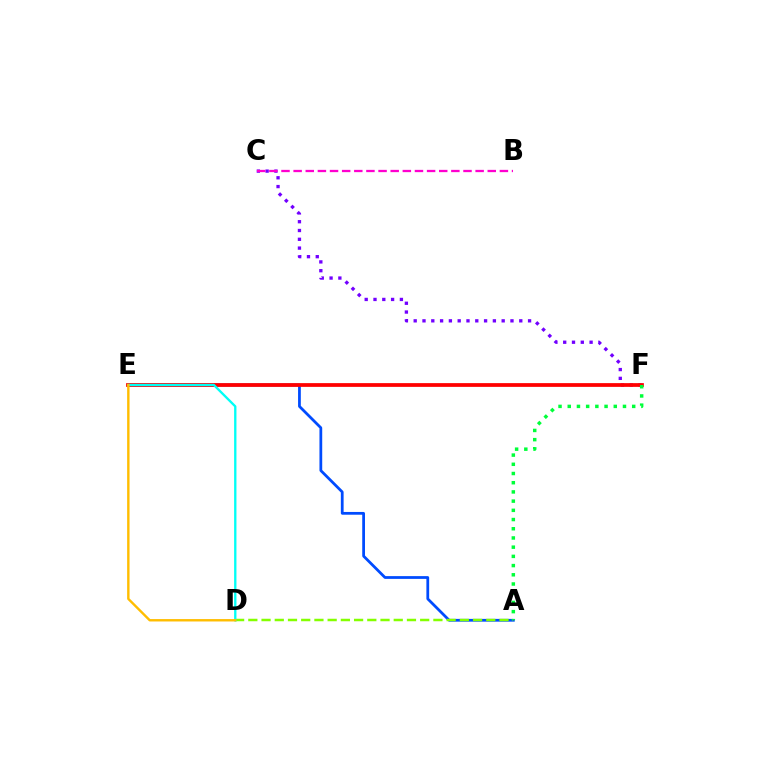{('A', 'E'): [{'color': '#004bff', 'line_style': 'solid', 'thickness': 1.99}], ('C', 'F'): [{'color': '#7200ff', 'line_style': 'dotted', 'thickness': 2.39}], ('E', 'F'): [{'color': '#ff0000', 'line_style': 'solid', 'thickness': 2.7}], ('A', 'D'): [{'color': '#84ff00', 'line_style': 'dashed', 'thickness': 1.8}], ('D', 'E'): [{'color': '#00fff6', 'line_style': 'solid', 'thickness': 1.68}, {'color': '#ffbd00', 'line_style': 'solid', 'thickness': 1.73}], ('B', 'C'): [{'color': '#ff00cf', 'line_style': 'dashed', 'thickness': 1.65}], ('A', 'F'): [{'color': '#00ff39', 'line_style': 'dotted', 'thickness': 2.5}]}